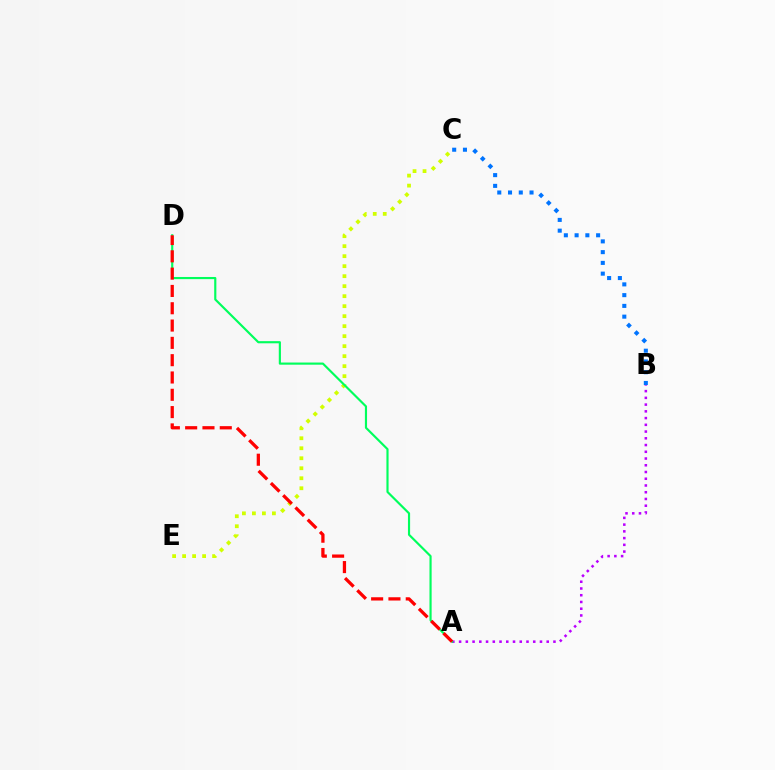{('C', 'E'): [{'color': '#d1ff00', 'line_style': 'dotted', 'thickness': 2.72}], ('B', 'C'): [{'color': '#0074ff', 'line_style': 'dotted', 'thickness': 2.92}], ('A', 'B'): [{'color': '#b900ff', 'line_style': 'dotted', 'thickness': 1.83}], ('A', 'D'): [{'color': '#00ff5c', 'line_style': 'solid', 'thickness': 1.55}, {'color': '#ff0000', 'line_style': 'dashed', 'thickness': 2.35}]}